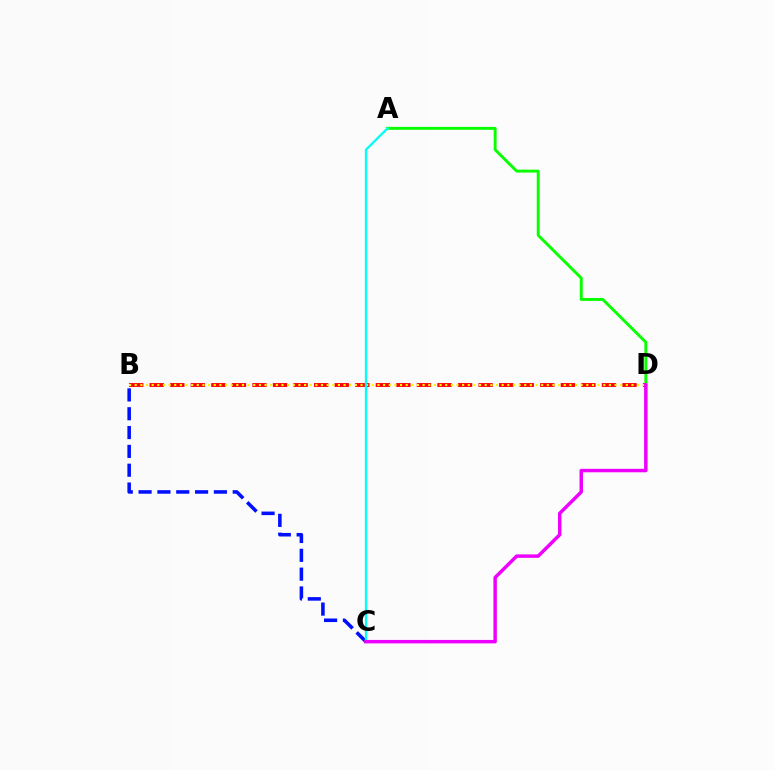{('A', 'D'): [{'color': '#08ff00', 'line_style': 'solid', 'thickness': 2.1}], ('B', 'C'): [{'color': '#0010ff', 'line_style': 'dashed', 'thickness': 2.56}], ('B', 'D'): [{'color': '#ff0000', 'line_style': 'dashed', 'thickness': 2.79}, {'color': '#fcf500', 'line_style': 'dotted', 'thickness': 1.53}], ('A', 'C'): [{'color': '#00fff6', 'line_style': 'solid', 'thickness': 1.64}], ('C', 'D'): [{'color': '#ee00ff', 'line_style': 'solid', 'thickness': 2.49}]}